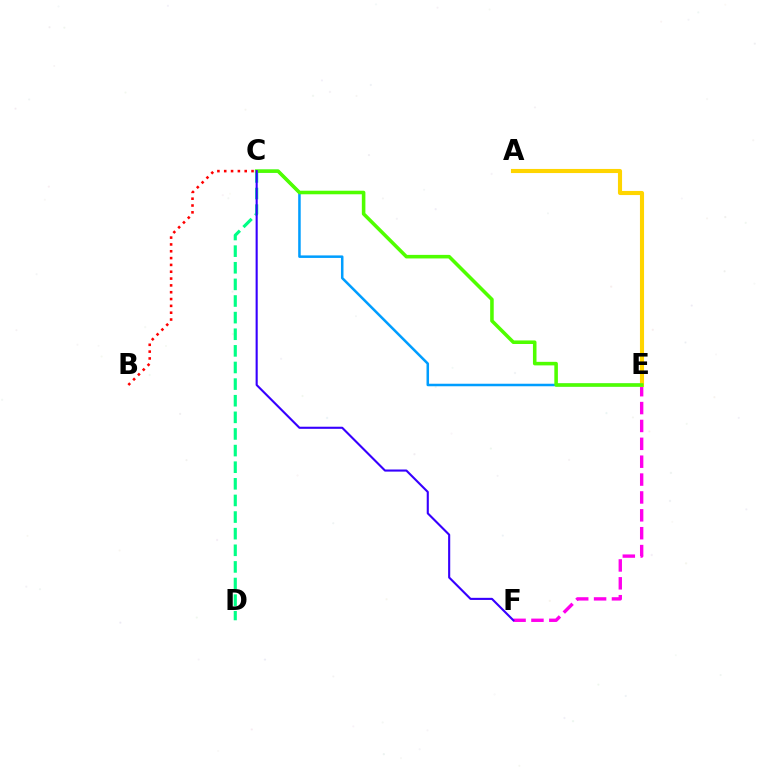{('C', 'D'): [{'color': '#00ff86', 'line_style': 'dashed', 'thickness': 2.26}], ('B', 'C'): [{'color': '#ff0000', 'line_style': 'dotted', 'thickness': 1.85}], ('E', 'F'): [{'color': '#ff00ed', 'line_style': 'dashed', 'thickness': 2.43}], ('C', 'E'): [{'color': '#009eff', 'line_style': 'solid', 'thickness': 1.82}, {'color': '#4fff00', 'line_style': 'solid', 'thickness': 2.56}], ('A', 'E'): [{'color': '#ffd500', 'line_style': 'solid', 'thickness': 2.95}], ('C', 'F'): [{'color': '#3700ff', 'line_style': 'solid', 'thickness': 1.52}]}